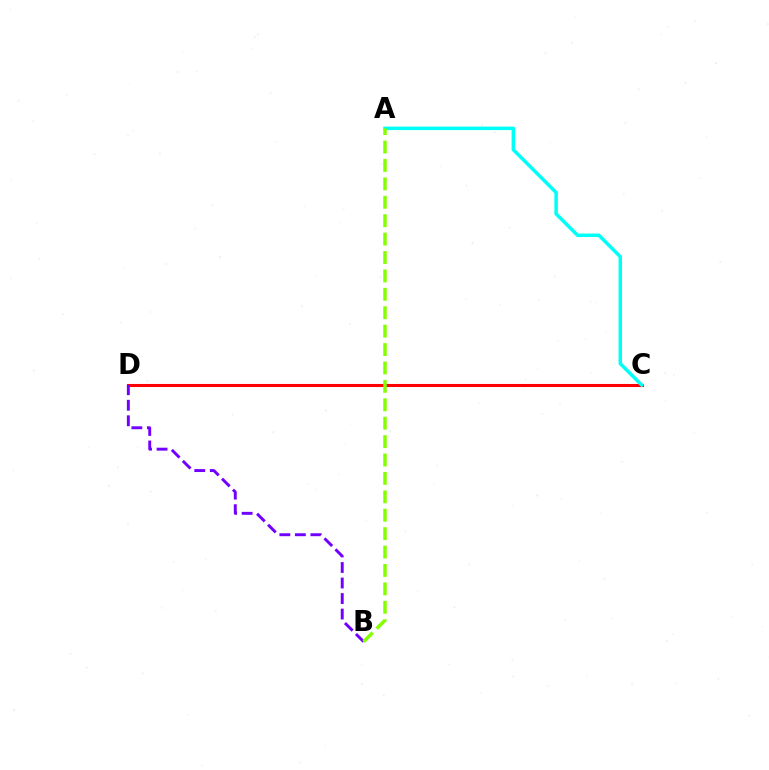{('C', 'D'): [{'color': '#ff0000', 'line_style': 'solid', 'thickness': 2.21}], ('A', 'C'): [{'color': '#00fff6', 'line_style': 'solid', 'thickness': 2.52}], ('B', 'D'): [{'color': '#7200ff', 'line_style': 'dashed', 'thickness': 2.11}], ('A', 'B'): [{'color': '#84ff00', 'line_style': 'dashed', 'thickness': 2.5}]}